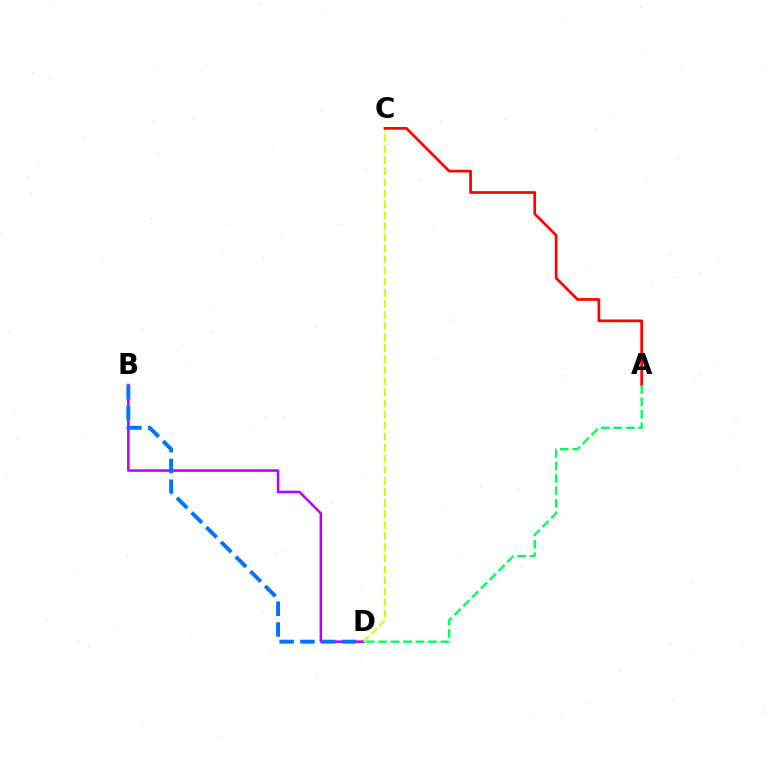{('B', 'D'): [{'color': '#b900ff', 'line_style': 'solid', 'thickness': 1.83}, {'color': '#0074ff', 'line_style': 'dashed', 'thickness': 2.82}], ('C', 'D'): [{'color': '#d1ff00', 'line_style': 'dashed', 'thickness': 1.5}], ('A', 'C'): [{'color': '#ff0000', 'line_style': 'solid', 'thickness': 1.95}], ('A', 'D'): [{'color': '#00ff5c', 'line_style': 'dashed', 'thickness': 1.69}]}